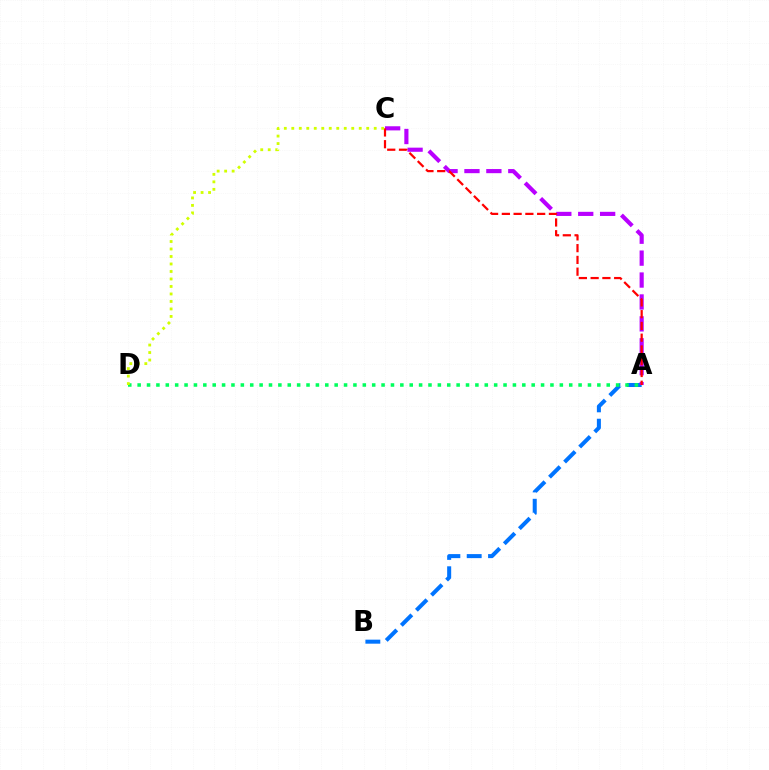{('A', 'B'): [{'color': '#0074ff', 'line_style': 'dashed', 'thickness': 2.9}], ('A', 'C'): [{'color': '#b900ff', 'line_style': 'dashed', 'thickness': 2.98}, {'color': '#ff0000', 'line_style': 'dashed', 'thickness': 1.6}], ('A', 'D'): [{'color': '#00ff5c', 'line_style': 'dotted', 'thickness': 2.55}], ('C', 'D'): [{'color': '#d1ff00', 'line_style': 'dotted', 'thickness': 2.04}]}